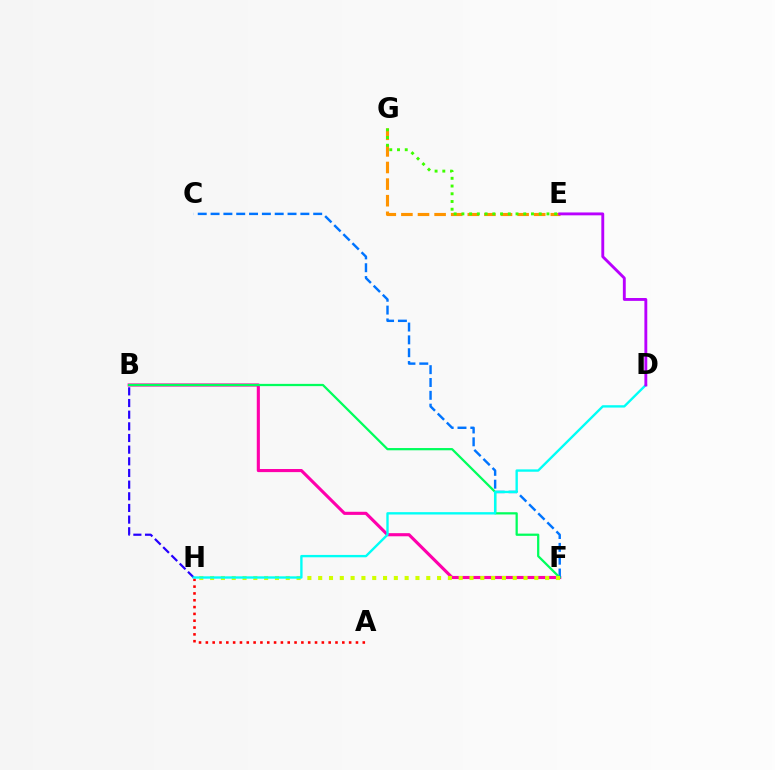{('E', 'G'): [{'color': '#ff9400', 'line_style': 'dashed', 'thickness': 2.26}, {'color': '#3dff00', 'line_style': 'dotted', 'thickness': 2.1}], ('B', 'F'): [{'color': '#ff00ac', 'line_style': 'solid', 'thickness': 2.24}, {'color': '#00ff5c', 'line_style': 'solid', 'thickness': 1.62}], ('C', 'F'): [{'color': '#0074ff', 'line_style': 'dashed', 'thickness': 1.74}], ('A', 'H'): [{'color': '#ff0000', 'line_style': 'dotted', 'thickness': 1.85}], ('B', 'H'): [{'color': '#2500ff', 'line_style': 'dashed', 'thickness': 1.58}], ('F', 'H'): [{'color': '#d1ff00', 'line_style': 'dotted', 'thickness': 2.94}], ('D', 'H'): [{'color': '#00fff6', 'line_style': 'solid', 'thickness': 1.7}], ('D', 'E'): [{'color': '#b900ff', 'line_style': 'solid', 'thickness': 2.07}]}